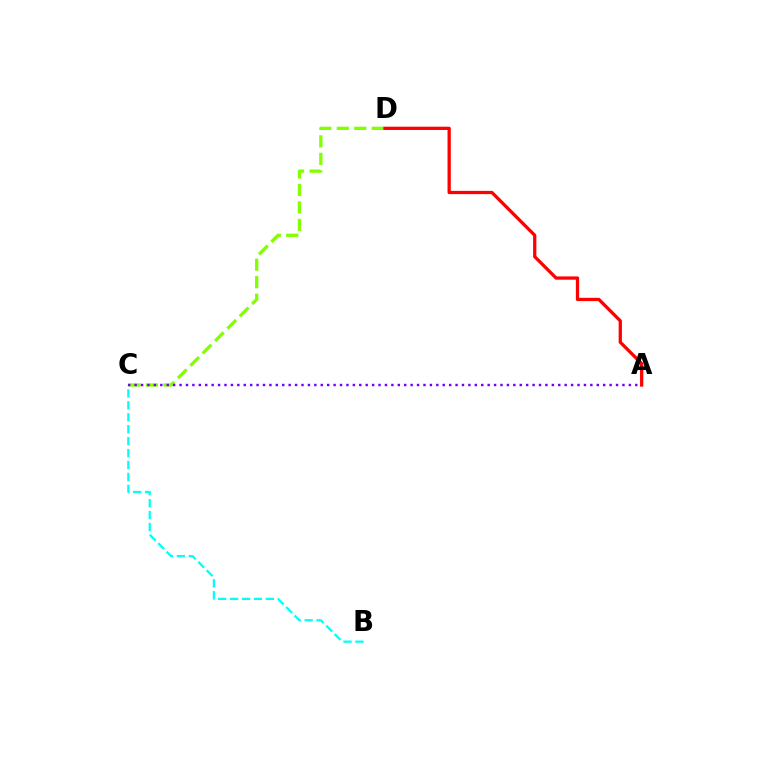{('C', 'D'): [{'color': '#84ff00', 'line_style': 'dashed', 'thickness': 2.38}], ('B', 'C'): [{'color': '#00fff6', 'line_style': 'dashed', 'thickness': 1.62}], ('A', 'C'): [{'color': '#7200ff', 'line_style': 'dotted', 'thickness': 1.74}], ('A', 'D'): [{'color': '#ff0000', 'line_style': 'solid', 'thickness': 2.35}]}